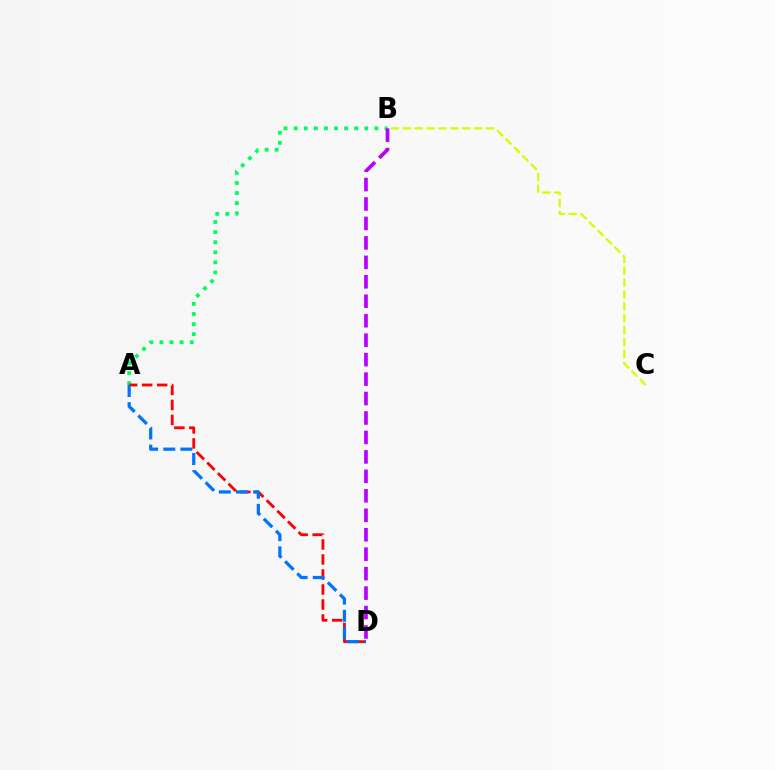{('A', 'B'): [{'color': '#00ff5c', 'line_style': 'dotted', 'thickness': 2.74}], ('A', 'D'): [{'color': '#ff0000', 'line_style': 'dashed', 'thickness': 2.04}, {'color': '#0074ff', 'line_style': 'dashed', 'thickness': 2.33}], ('B', 'D'): [{'color': '#b900ff', 'line_style': 'dashed', 'thickness': 2.64}], ('B', 'C'): [{'color': '#d1ff00', 'line_style': 'dashed', 'thickness': 1.62}]}